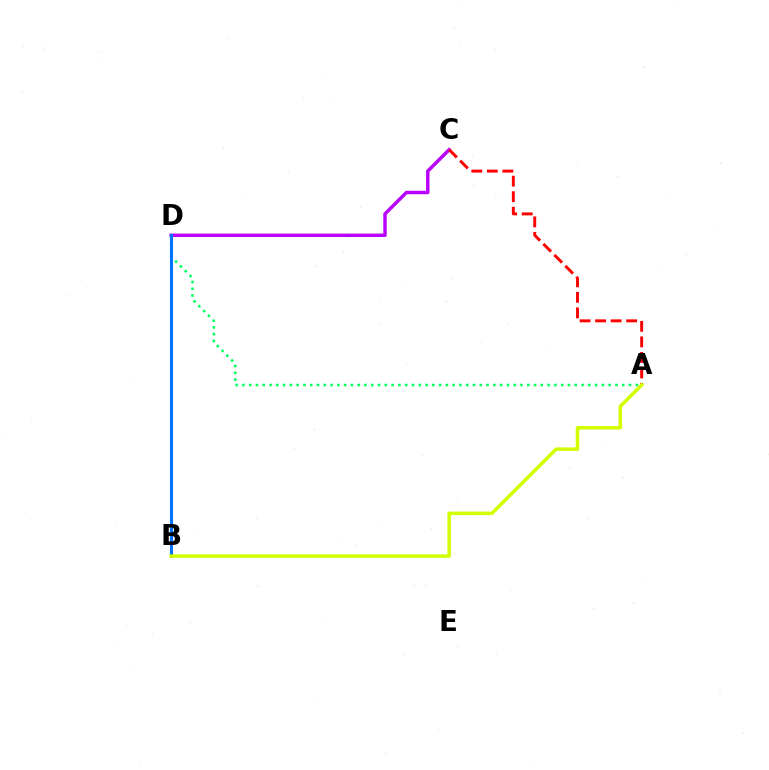{('C', 'D'): [{'color': '#b900ff', 'line_style': 'solid', 'thickness': 2.47}], ('A', 'C'): [{'color': '#ff0000', 'line_style': 'dashed', 'thickness': 2.11}], ('A', 'D'): [{'color': '#00ff5c', 'line_style': 'dotted', 'thickness': 1.84}], ('B', 'D'): [{'color': '#0074ff', 'line_style': 'solid', 'thickness': 2.21}], ('A', 'B'): [{'color': '#d1ff00', 'line_style': 'solid', 'thickness': 2.53}]}